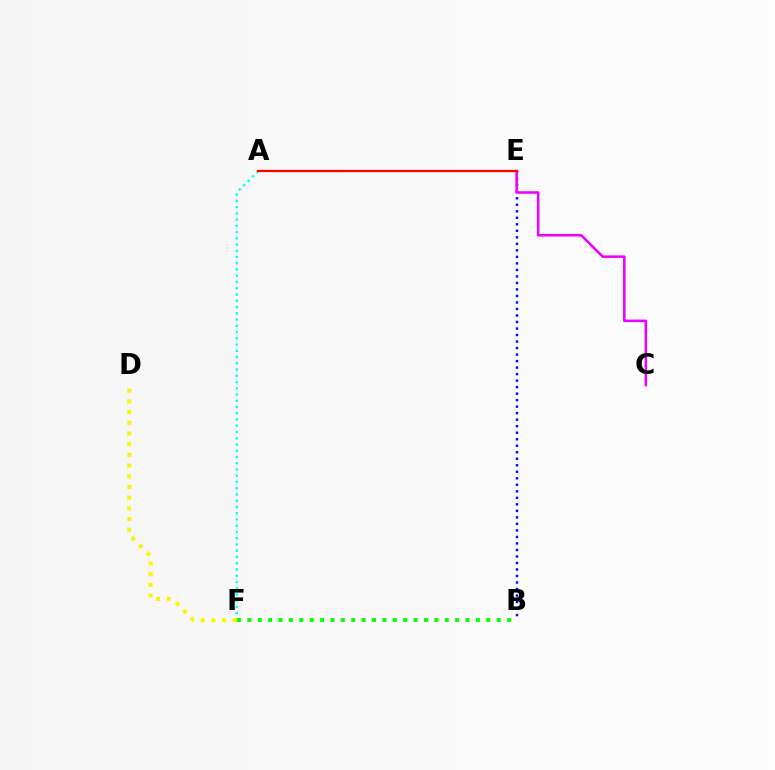{('B', 'E'): [{'color': '#0010ff', 'line_style': 'dotted', 'thickness': 1.77}], ('A', 'F'): [{'color': '#00fff6', 'line_style': 'dotted', 'thickness': 1.7}], ('D', 'F'): [{'color': '#fcf500', 'line_style': 'dotted', 'thickness': 2.9}], ('C', 'E'): [{'color': '#ee00ff', 'line_style': 'solid', 'thickness': 1.83}], ('A', 'E'): [{'color': '#ff0000', 'line_style': 'solid', 'thickness': 1.66}], ('B', 'F'): [{'color': '#08ff00', 'line_style': 'dotted', 'thickness': 2.82}]}